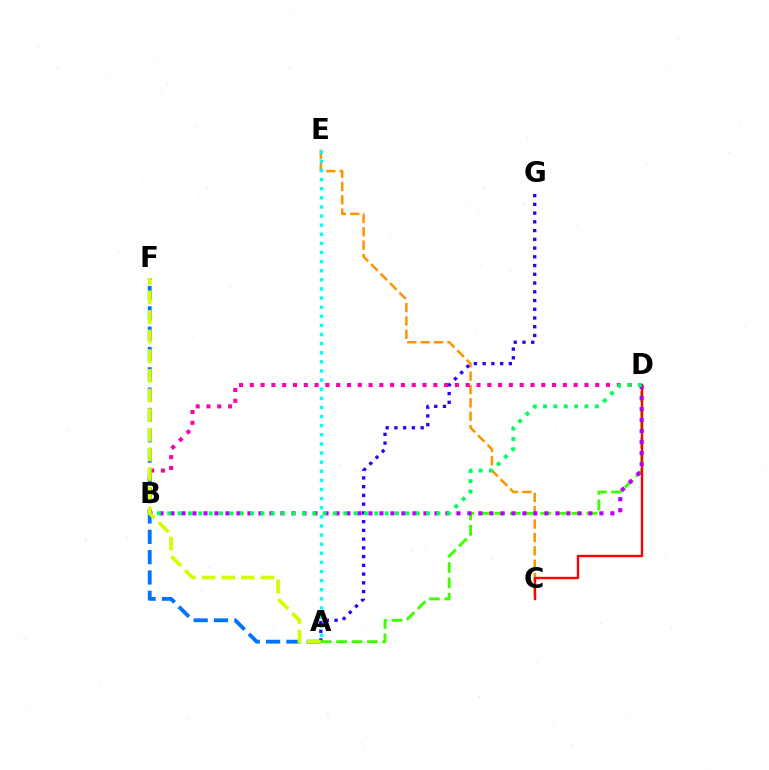{('C', 'E'): [{'color': '#ff9400', 'line_style': 'dashed', 'thickness': 1.81}], ('A', 'G'): [{'color': '#2500ff', 'line_style': 'dotted', 'thickness': 2.38}], ('B', 'D'): [{'color': '#ff00ac', 'line_style': 'dotted', 'thickness': 2.93}, {'color': '#b900ff', 'line_style': 'dotted', 'thickness': 2.99}, {'color': '#00ff5c', 'line_style': 'dotted', 'thickness': 2.81}], ('A', 'D'): [{'color': '#3dff00', 'line_style': 'dashed', 'thickness': 2.09}], ('C', 'D'): [{'color': '#ff0000', 'line_style': 'solid', 'thickness': 1.71}], ('A', 'F'): [{'color': '#0074ff', 'line_style': 'dashed', 'thickness': 2.76}, {'color': '#d1ff00', 'line_style': 'dashed', 'thickness': 2.67}], ('A', 'E'): [{'color': '#00fff6', 'line_style': 'dotted', 'thickness': 2.48}]}